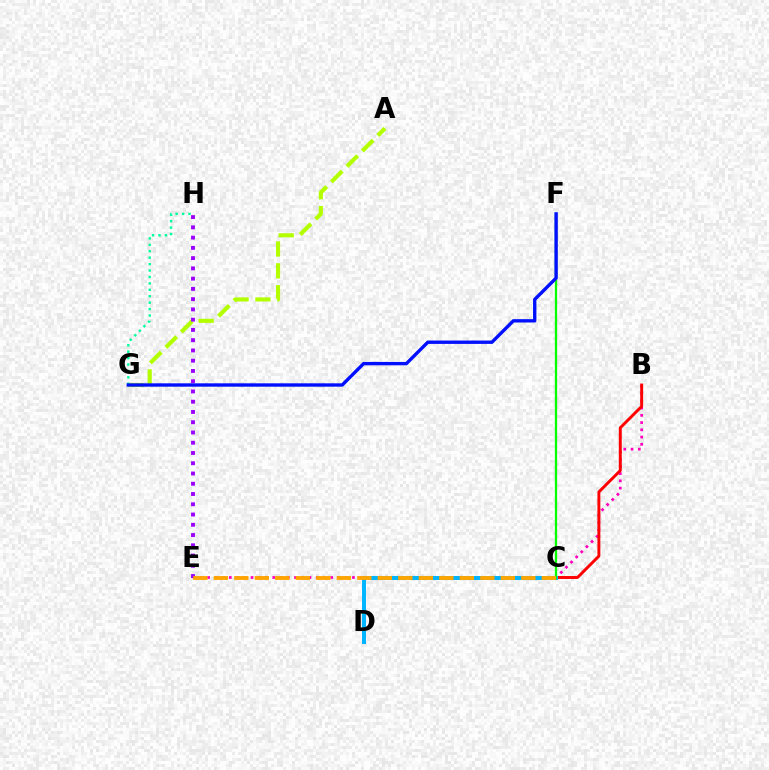{('B', 'E'): [{'color': '#ff00bd', 'line_style': 'dotted', 'thickness': 1.97}], ('A', 'G'): [{'color': '#b3ff00', 'line_style': 'dashed', 'thickness': 2.97}], ('E', 'H'): [{'color': '#9b00ff', 'line_style': 'dotted', 'thickness': 2.79}], ('B', 'C'): [{'color': '#ff0000', 'line_style': 'solid', 'thickness': 2.11}], ('G', 'H'): [{'color': '#00ff9d', 'line_style': 'dotted', 'thickness': 1.75}], ('C', 'D'): [{'color': '#00b5ff', 'line_style': 'solid', 'thickness': 2.89}], ('C', 'F'): [{'color': '#08ff00', 'line_style': 'solid', 'thickness': 1.65}], ('C', 'E'): [{'color': '#ffa500', 'line_style': 'dashed', 'thickness': 2.79}], ('F', 'G'): [{'color': '#0010ff', 'line_style': 'solid', 'thickness': 2.43}]}